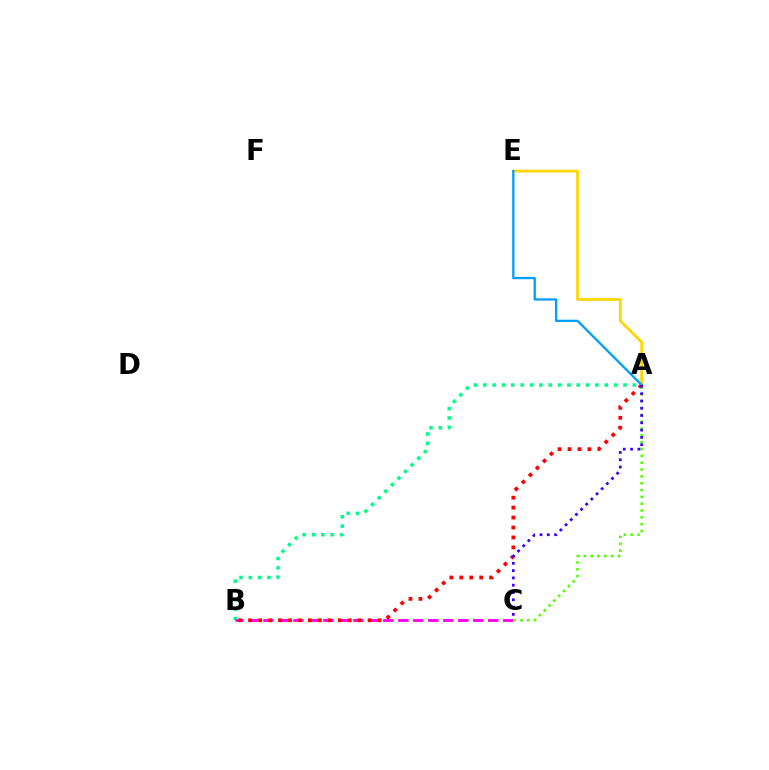{('A', 'E'): [{'color': '#ffd500', 'line_style': 'solid', 'thickness': 1.99}, {'color': '#009eff', 'line_style': 'solid', 'thickness': 1.66}], ('A', 'B'): [{'color': '#00ff86', 'line_style': 'dotted', 'thickness': 2.54}, {'color': '#ff0000', 'line_style': 'dotted', 'thickness': 2.7}], ('B', 'C'): [{'color': '#ff00ed', 'line_style': 'dashed', 'thickness': 2.04}], ('A', 'C'): [{'color': '#4fff00', 'line_style': 'dotted', 'thickness': 1.86}, {'color': '#3700ff', 'line_style': 'dotted', 'thickness': 1.98}]}